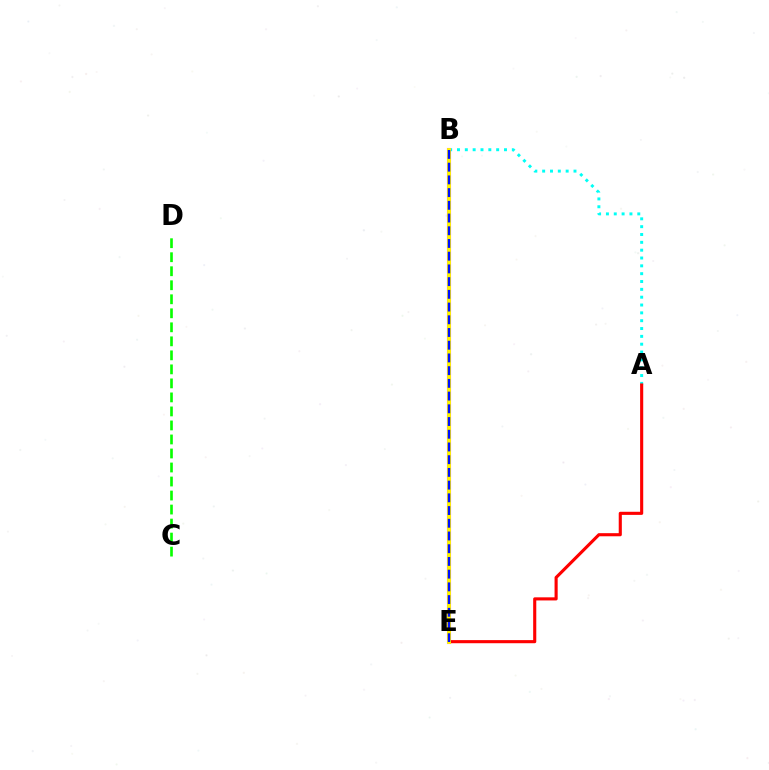{('A', 'B'): [{'color': '#00fff6', 'line_style': 'dotted', 'thickness': 2.13}], ('C', 'D'): [{'color': '#08ff00', 'line_style': 'dashed', 'thickness': 1.9}], ('B', 'E'): [{'color': '#ee00ff', 'line_style': 'solid', 'thickness': 2.95}, {'color': '#fcf500', 'line_style': 'solid', 'thickness': 2.82}, {'color': '#0010ff', 'line_style': 'dashed', 'thickness': 1.73}], ('A', 'E'): [{'color': '#ff0000', 'line_style': 'solid', 'thickness': 2.24}]}